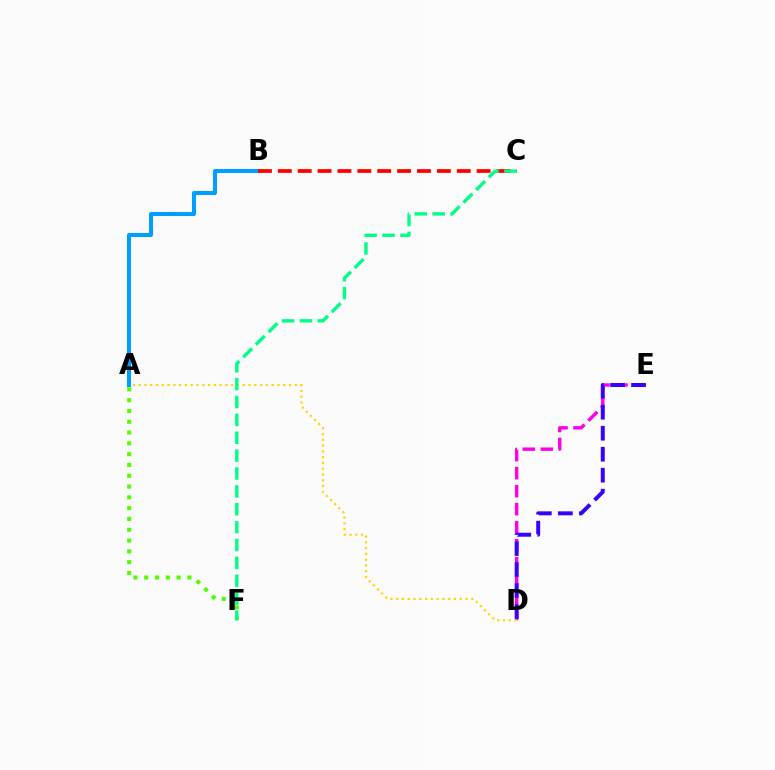{('D', 'E'): [{'color': '#ff00ed', 'line_style': 'dashed', 'thickness': 2.45}, {'color': '#3700ff', 'line_style': 'dashed', 'thickness': 2.85}], ('A', 'F'): [{'color': '#4fff00', 'line_style': 'dotted', 'thickness': 2.93}], ('A', 'B'): [{'color': '#009eff', 'line_style': 'solid', 'thickness': 2.89}], ('B', 'C'): [{'color': '#ff0000', 'line_style': 'dashed', 'thickness': 2.7}], ('A', 'D'): [{'color': '#ffd500', 'line_style': 'dotted', 'thickness': 1.57}], ('C', 'F'): [{'color': '#00ff86', 'line_style': 'dashed', 'thickness': 2.43}]}